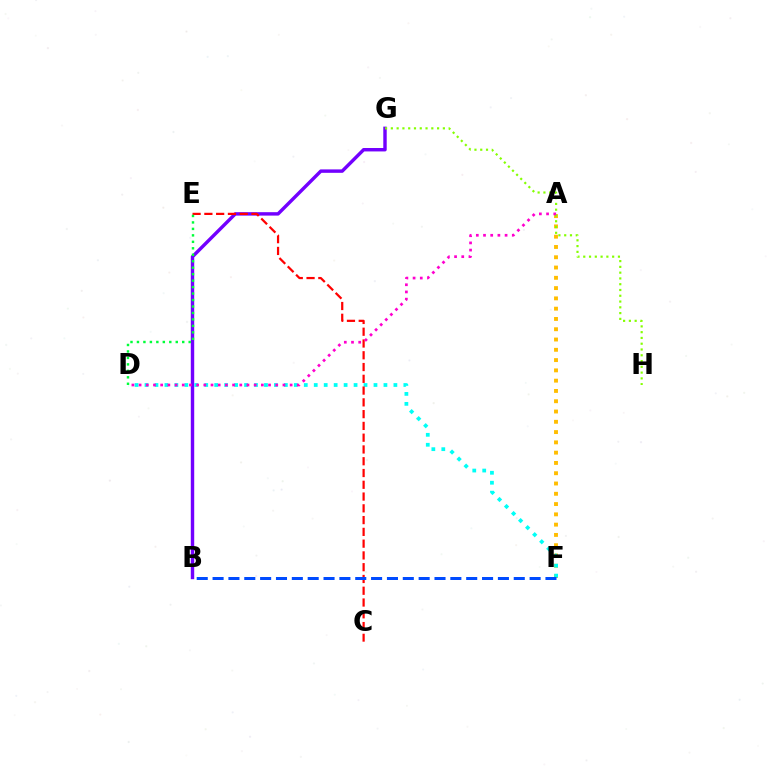{('A', 'F'): [{'color': '#ffbd00', 'line_style': 'dotted', 'thickness': 2.79}], ('B', 'G'): [{'color': '#7200ff', 'line_style': 'solid', 'thickness': 2.47}], ('D', 'F'): [{'color': '#00fff6', 'line_style': 'dotted', 'thickness': 2.7}], ('G', 'H'): [{'color': '#84ff00', 'line_style': 'dotted', 'thickness': 1.57}], ('C', 'E'): [{'color': '#ff0000', 'line_style': 'dashed', 'thickness': 1.6}], ('A', 'D'): [{'color': '#ff00cf', 'line_style': 'dotted', 'thickness': 1.95}], ('D', 'E'): [{'color': '#00ff39', 'line_style': 'dotted', 'thickness': 1.76}], ('B', 'F'): [{'color': '#004bff', 'line_style': 'dashed', 'thickness': 2.15}]}